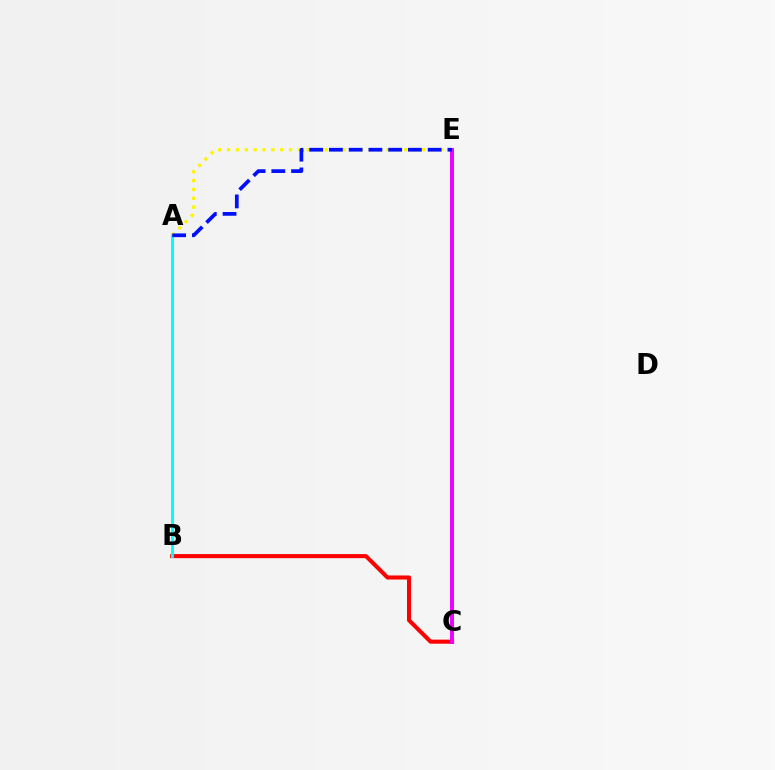{('B', 'C'): [{'color': '#ff0000', 'line_style': 'solid', 'thickness': 2.93}], ('A', 'B'): [{'color': '#00fff6', 'line_style': 'solid', 'thickness': 2.1}], ('C', 'E'): [{'color': '#08ff00', 'line_style': 'solid', 'thickness': 1.73}, {'color': '#ee00ff', 'line_style': 'solid', 'thickness': 2.83}], ('A', 'E'): [{'color': '#fcf500', 'line_style': 'dotted', 'thickness': 2.41}, {'color': '#0010ff', 'line_style': 'dashed', 'thickness': 2.68}]}